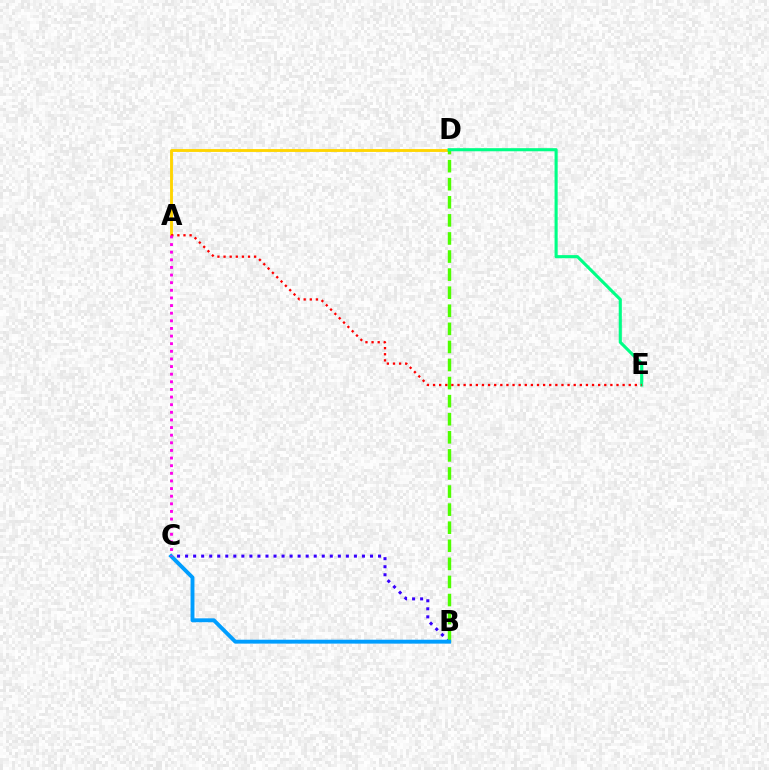{('B', 'C'): [{'color': '#3700ff', 'line_style': 'dotted', 'thickness': 2.18}, {'color': '#009eff', 'line_style': 'solid', 'thickness': 2.8}], ('A', 'D'): [{'color': '#ffd500', 'line_style': 'solid', 'thickness': 2.07}], ('B', 'D'): [{'color': '#4fff00', 'line_style': 'dashed', 'thickness': 2.46}], ('D', 'E'): [{'color': '#00ff86', 'line_style': 'solid', 'thickness': 2.24}], ('A', 'E'): [{'color': '#ff0000', 'line_style': 'dotted', 'thickness': 1.66}], ('A', 'C'): [{'color': '#ff00ed', 'line_style': 'dotted', 'thickness': 2.07}]}